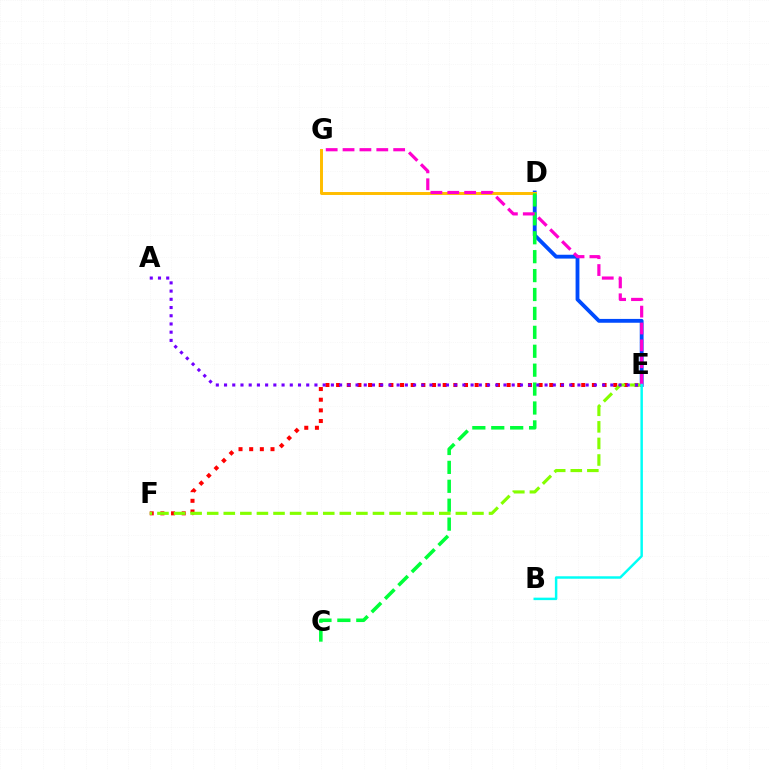{('D', 'E'): [{'color': '#004bff', 'line_style': 'solid', 'thickness': 2.76}], ('D', 'G'): [{'color': '#ffbd00', 'line_style': 'solid', 'thickness': 2.13}], ('C', 'D'): [{'color': '#00ff39', 'line_style': 'dashed', 'thickness': 2.57}], ('E', 'F'): [{'color': '#ff0000', 'line_style': 'dotted', 'thickness': 2.9}, {'color': '#84ff00', 'line_style': 'dashed', 'thickness': 2.25}], ('E', 'G'): [{'color': '#ff00cf', 'line_style': 'dashed', 'thickness': 2.29}], ('A', 'E'): [{'color': '#7200ff', 'line_style': 'dotted', 'thickness': 2.23}], ('B', 'E'): [{'color': '#00fff6', 'line_style': 'solid', 'thickness': 1.77}]}